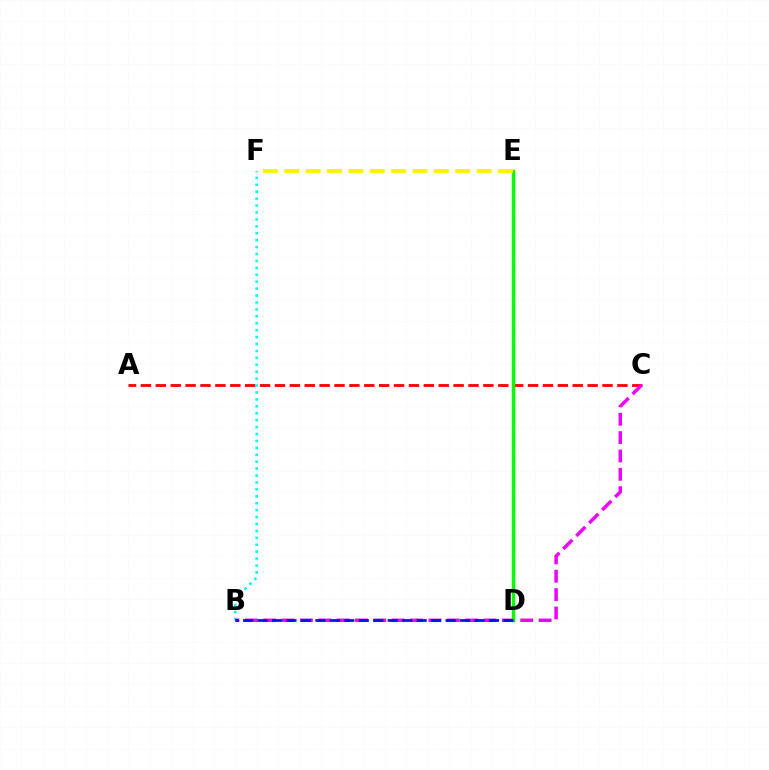{('A', 'C'): [{'color': '#ff0000', 'line_style': 'dashed', 'thickness': 2.02}], ('B', 'F'): [{'color': '#00fff6', 'line_style': 'dotted', 'thickness': 1.88}], ('B', 'C'): [{'color': '#ee00ff', 'line_style': 'dashed', 'thickness': 2.49}], ('D', 'E'): [{'color': '#08ff00', 'line_style': 'solid', 'thickness': 2.47}], ('B', 'D'): [{'color': '#0010ff', 'line_style': 'dashed', 'thickness': 1.96}], ('E', 'F'): [{'color': '#fcf500', 'line_style': 'dashed', 'thickness': 2.91}]}